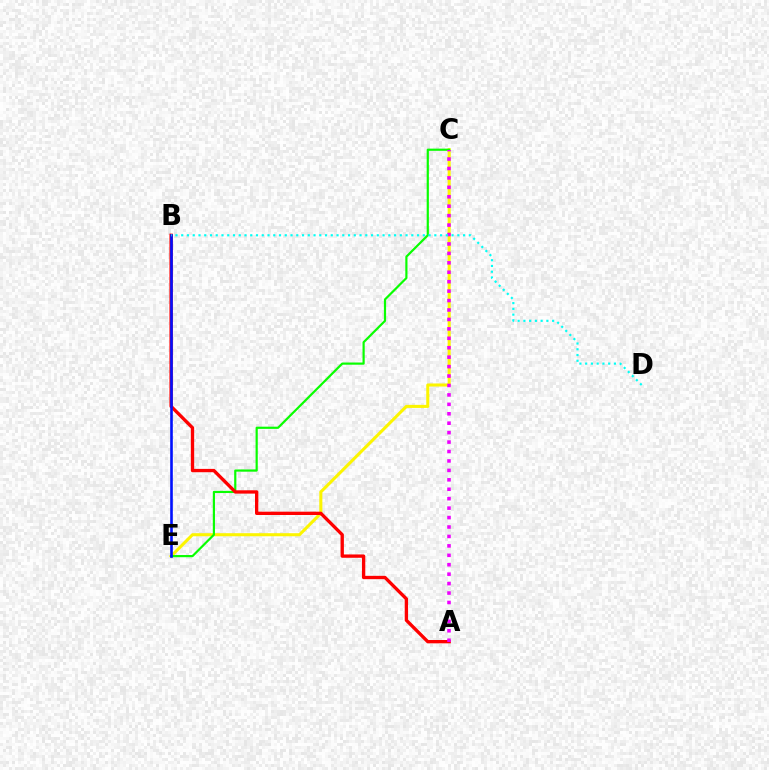{('C', 'E'): [{'color': '#fcf500', 'line_style': 'solid', 'thickness': 2.2}, {'color': '#08ff00', 'line_style': 'solid', 'thickness': 1.57}], ('A', 'B'): [{'color': '#ff0000', 'line_style': 'solid', 'thickness': 2.4}], ('A', 'C'): [{'color': '#ee00ff', 'line_style': 'dotted', 'thickness': 2.56}], ('B', 'E'): [{'color': '#0010ff', 'line_style': 'solid', 'thickness': 1.88}], ('B', 'D'): [{'color': '#00fff6', 'line_style': 'dotted', 'thickness': 1.56}]}